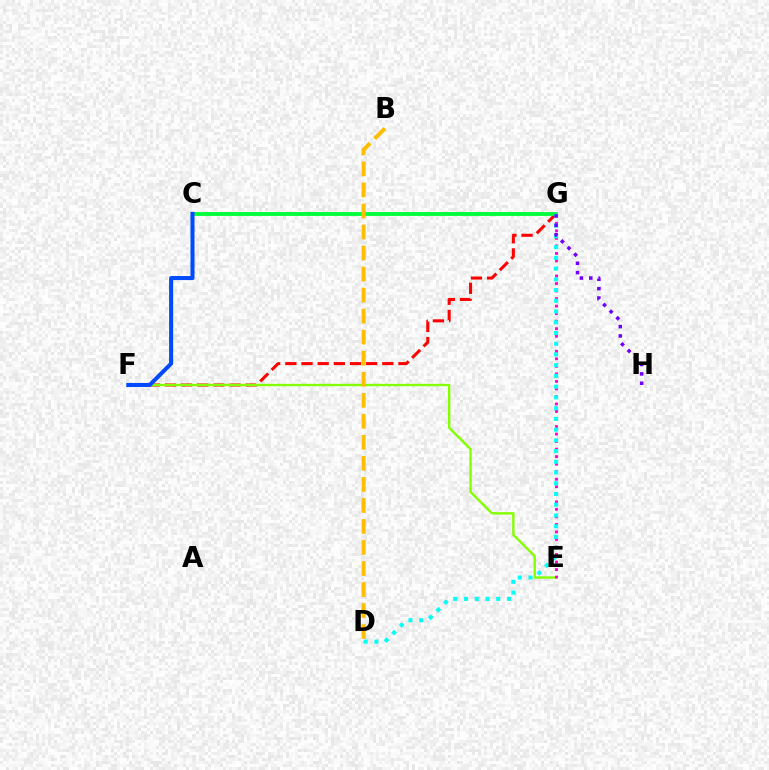{('F', 'G'): [{'color': '#ff0000', 'line_style': 'dashed', 'thickness': 2.2}], ('E', 'F'): [{'color': '#84ff00', 'line_style': 'solid', 'thickness': 1.7}], ('C', 'G'): [{'color': '#00ff39', 'line_style': 'solid', 'thickness': 2.74}], ('E', 'G'): [{'color': '#ff00cf', 'line_style': 'dotted', 'thickness': 2.05}], ('C', 'F'): [{'color': '#004bff', 'line_style': 'solid', 'thickness': 2.92}], ('D', 'G'): [{'color': '#00fff6', 'line_style': 'dotted', 'thickness': 2.92}], ('B', 'D'): [{'color': '#ffbd00', 'line_style': 'dashed', 'thickness': 2.86}], ('G', 'H'): [{'color': '#7200ff', 'line_style': 'dotted', 'thickness': 2.54}]}